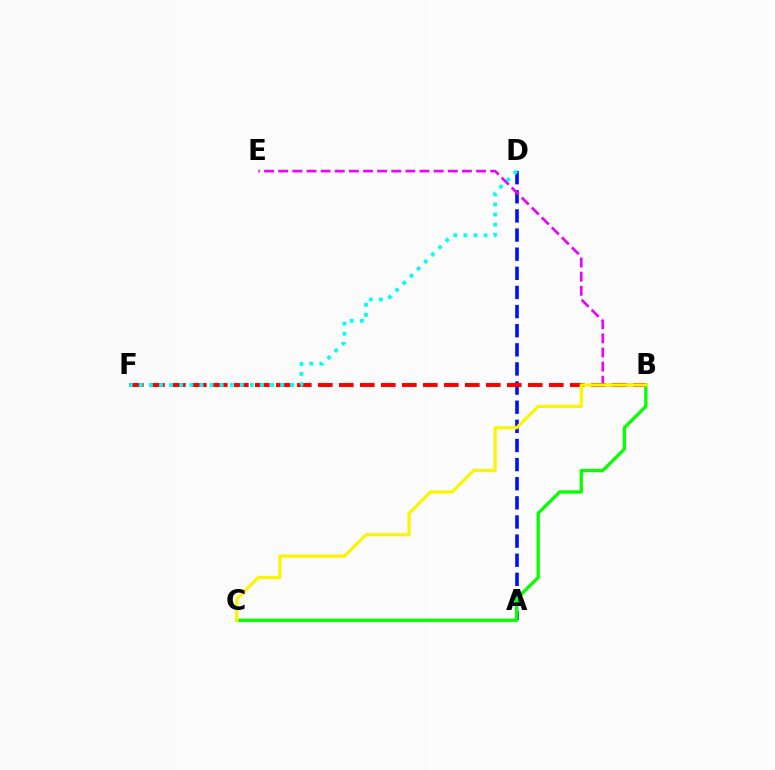{('A', 'D'): [{'color': '#0010ff', 'line_style': 'dashed', 'thickness': 2.6}], ('B', 'E'): [{'color': '#ee00ff', 'line_style': 'dashed', 'thickness': 1.92}], ('B', 'C'): [{'color': '#08ff00', 'line_style': 'solid', 'thickness': 2.38}, {'color': '#fcf500', 'line_style': 'solid', 'thickness': 2.3}], ('B', 'F'): [{'color': '#ff0000', 'line_style': 'dashed', 'thickness': 2.85}], ('D', 'F'): [{'color': '#00fff6', 'line_style': 'dotted', 'thickness': 2.74}]}